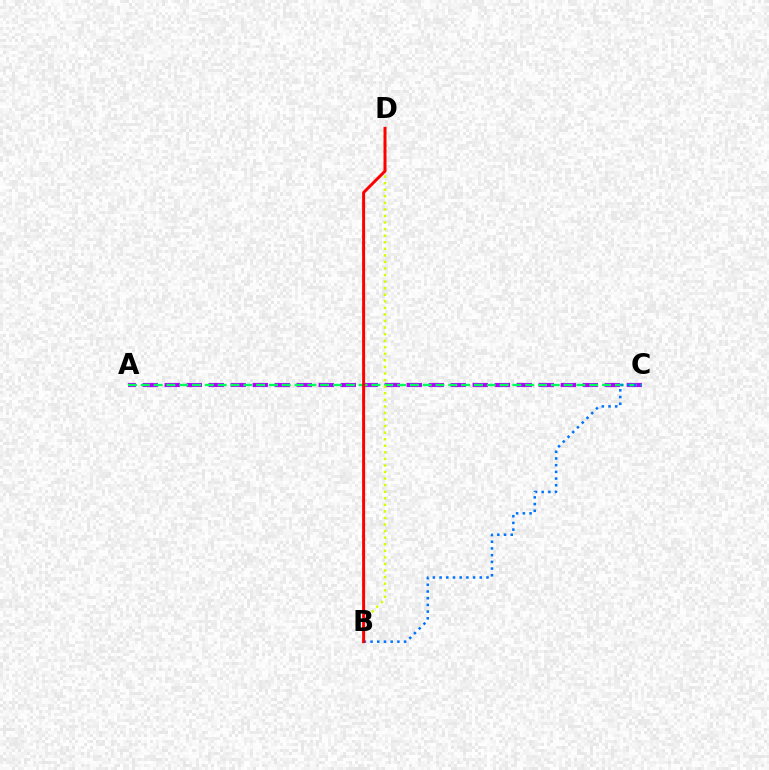{('A', 'C'): [{'color': '#b900ff', 'line_style': 'dashed', 'thickness': 2.99}, {'color': '#00ff5c', 'line_style': 'dashed', 'thickness': 1.74}], ('B', 'D'): [{'color': '#d1ff00', 'line_style': 'dotted', 'thickness': 1.78}, {'color': '#ff0000', 'line_style': 'solid', 'thickness': 2.14}], ('B', 'C'): [{'color': '#0074ff', 'line_style': 'dotted', 'thickness': 1.82}]}